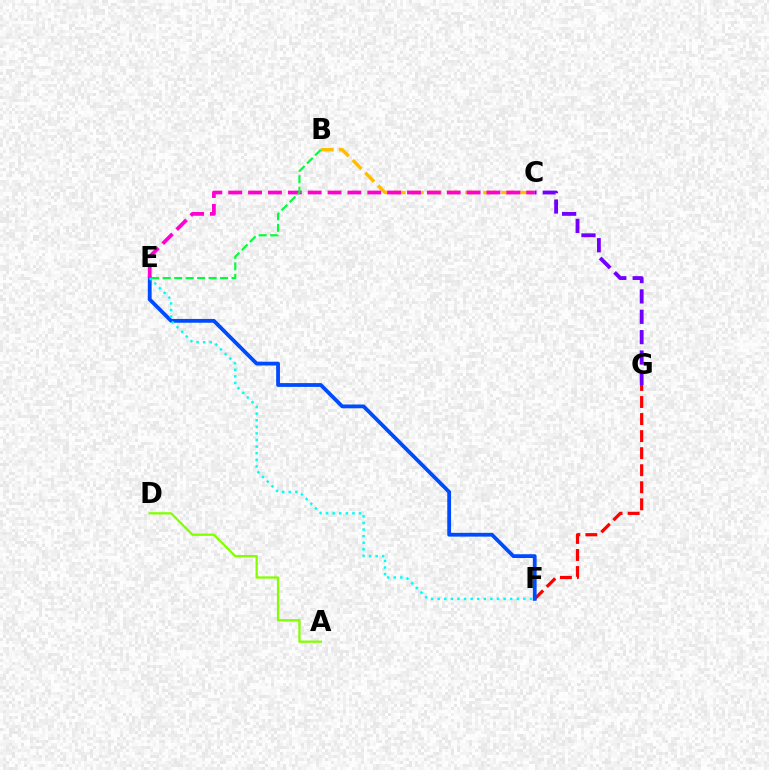{('F', 'G'): [{'color': '#ff0000', 'line_style': 'dashed', 'thickness': 2.32}], ('B', 'C'): [{'color': '#ffbd00', 'line_style': 'dashed', 'thickness': 2.45}], ('E', 'F'): [{'color': '#004bff', 'line_style': 'solid', 'thickness': 2.73}, {'color': '#00fff6', 'line_style': 'dotted', 'thickness': 1.79}], ('C', 'E'): [{'color': '#ff00cf', 'line_style': 'dashed', 'thickness': 2.7}], ('B', 'E'): [{'color': '#00ff39', 'line_style': 'dashed', 'thickness': 1.56}], ('A', 'D'): [{'color': '#84ff00', 'line_style': 'solid', 'thickness': 1.64}], ('C', 'G'): [{'color': '#7200ff', 'line_style': 'dashed', 'thickness': 2.77}]}